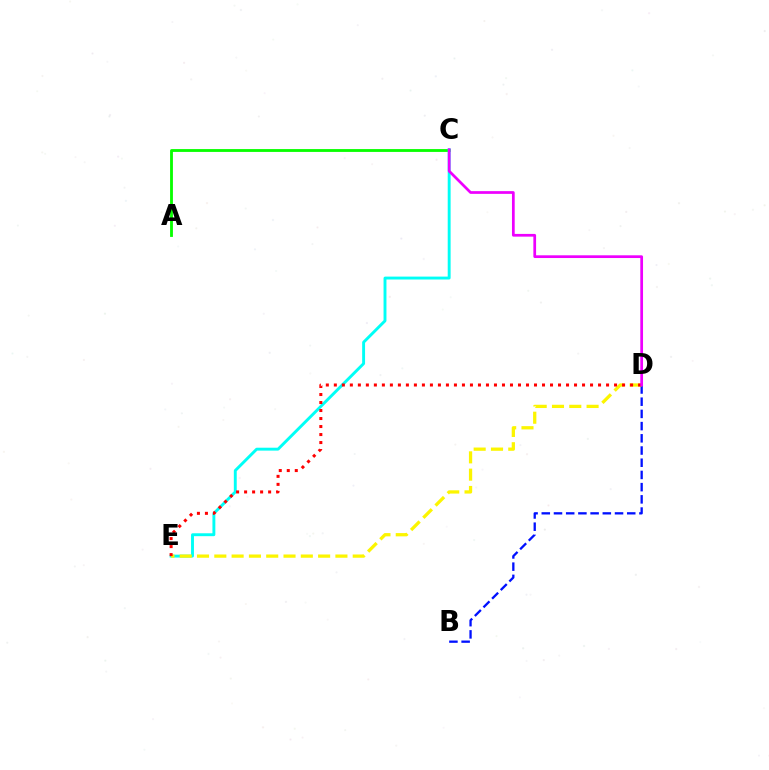{('A', 'C'): [{'color': '#08ff00', 'line_style': 'solid', 'thickness': 2.04}], ('C', 'E'): [{'color': '#00fff6', 'line_style': 'solid', 'thickness': 2.09}], ('B', 'D'): [{'color': '#0010ff', 'line_style': 'dashed', 'thickness': 1.66}], ('D', 'E'): [{'color': '#fcf500', 'line_style': 'dashed', 'thickness': 2.35}, {'color': '#ff0000', 'line_style': 'dotted', 'thickness': 2.18}], ('C', 'D'): [{'color': '#ee00ff', 'line_style': 'solid', 'thickness': 1.96}]}